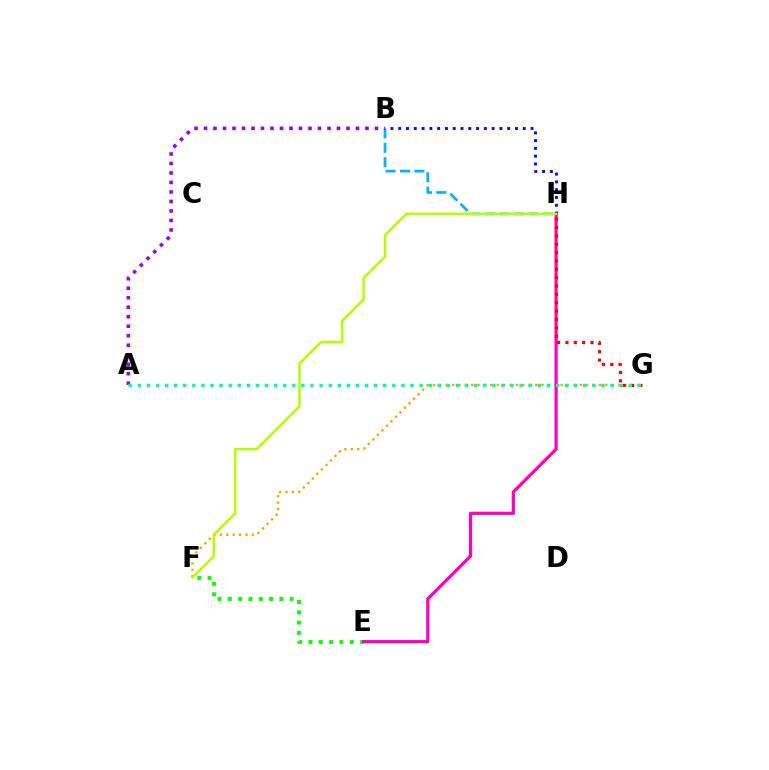{('E', 'F'): [{'color': '#08ff00', 'line_style': 'dotted', 'thickness': 2.8}], ('B', 'H'): [{'color': '#00b5ff', 'line_style': 'dashed', 'thickness': 1.96}, {'color': '#0010ff', 'line_style': 'dotted', 'thickness': 2.12}], ('F', 'G'): [{'color': '#ffa500', 'line_style': 'dotted', 'thickness': 1.74}], ('E', 'H'): [{'color': '#ff00bd', 'line_style': 'solid', 'thickness': 2.3}], ('G', 'H'): [{'color': '#ff0000', 'line_style': 'dotted', 'thickness': 2.27}], ('A', 'B'): [{'color': '#9b00ff', 'line_style': 'dotted', 'thickness': 2.58}], ('A', 'G'): [{'color': '#00ff9d', 'line_style': 'dotted', 'thickness': 2.47}], ('F', 'H'): [{'color': '#b3ff00', 'line_style': 'solid', 'thickness': 1.8}]}